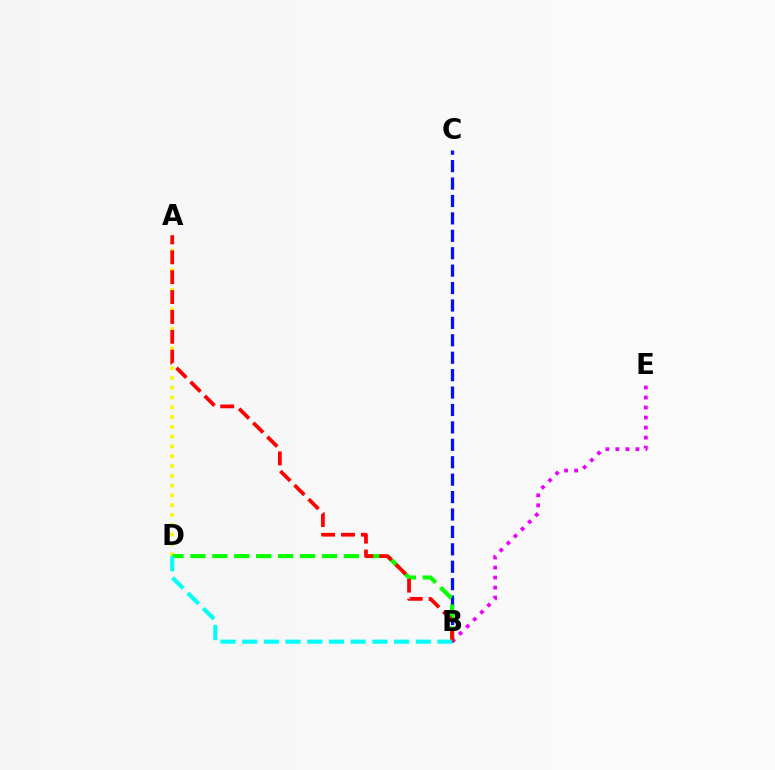{('B', 'E'): [{'color': '#ee00ff', 'line_style': 'dotted', 'thickness': 2.72}], ('B', 'C'): [{'color': '#0010ff', 'line_style': 'dashed', 'thickness': 2.37}], ('A', 'D'): [{'color': '#fcf500', 'line_style': 'dotted', 'thickness': 2.66}], ('B', 'D'): [{'color': '#08ff00', 'line_style': 'dashed', 'thickness': 2.98}, {'color': '#00fff6', 'line_style': 'dashed', 'thickness': 2.95}], ('A', 'B'): [{'color': '#ff0000', 'line_style': 'dashed', 'thickness': 2.7}]}